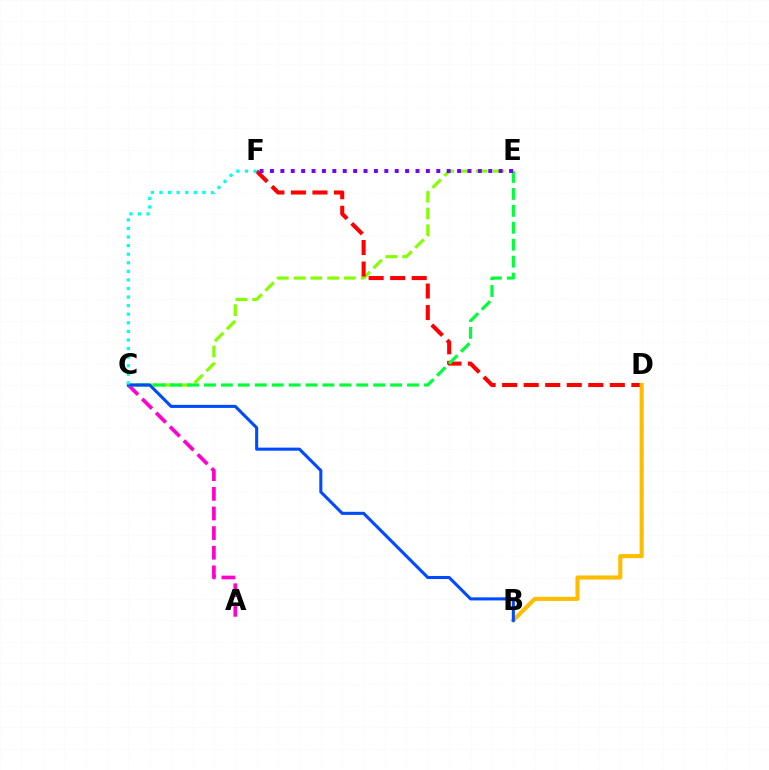{('C', 'E'): [{'color': '#84ff00', 'line_style': 'dashed', 'thickness': 2.28}, {'color': '#00ff39', 'line_style': 'dashed', 'thickness': 2.3}], ('A', 'C'): [{'color': '#ff00cf', 'line_style': 'dashed', 'thickness': 2.67}], ('D', 'F'): [{'color': '#ff0000', 'line_style': 'dashed', 'thickness': 2.93}], ('B', 'D'): [{'color': '#ffbd00', 'line_style': 'solid', 'thickness': 2.96}], ('B', 'C'): [{'color': '#004bff', 'line_style': 'solid', 'thickness': 2.21}], ('C', 'F'): [{'color': '#00fff6', 'line_style': 'dotted', 'thickness': 2.33}], ('E', 'F'): [{'color': '#7200ff', 'line_style': 'dotted', 'thickness': 2.82}]}